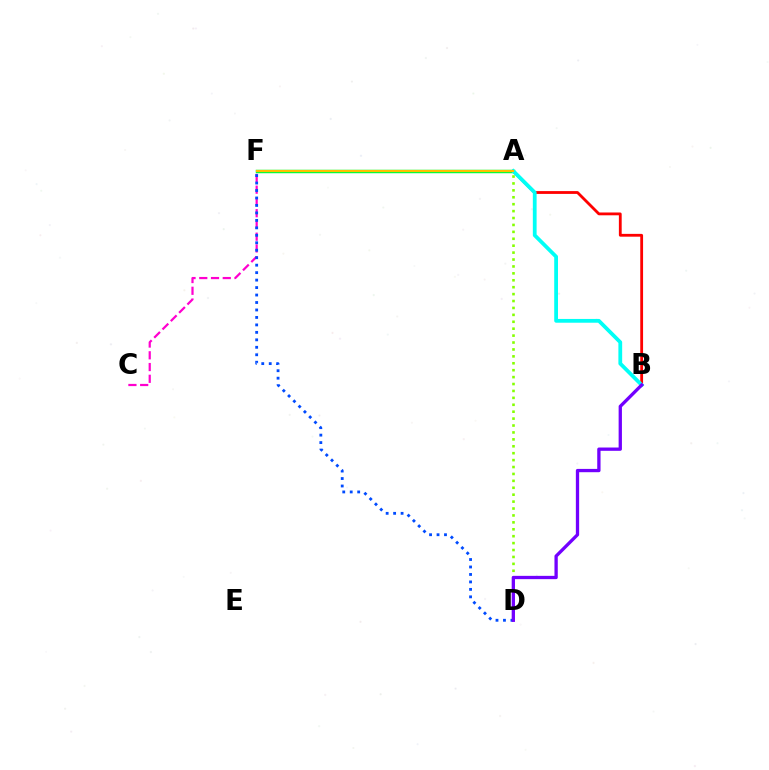{('A', 'B'): [{'color': '#ff0000', 'line_style': 'solid', 'thickness': 2.02}, {'color': '#00fff6', 'line_style': 'solid', 'thickness': 2.72}], ('A', 'D'): [{'color': '#84ff00', 'line_style': 'dotted', 'thickness': 1.88}], ('A', 'F'): [{'color': '#00ff39', 'line_style': 'solid', 'thickness': 2.5}, {'color': '#ffbd00', 'line_style': 'solid', 'thickness': 1.52}], ('C', 'F'): [{'color': '#ff00cf', 'line_style': 'dashed', 'thickness': 1.6}], ('D', 'F'): [{'color': '#004bff', 'line_style': 'dotted', 'thickness': 2.03}], ('B', 'D'): [{'color': '#7200ff', 'line_style': 'solid', 'thickness': 2.37}]}